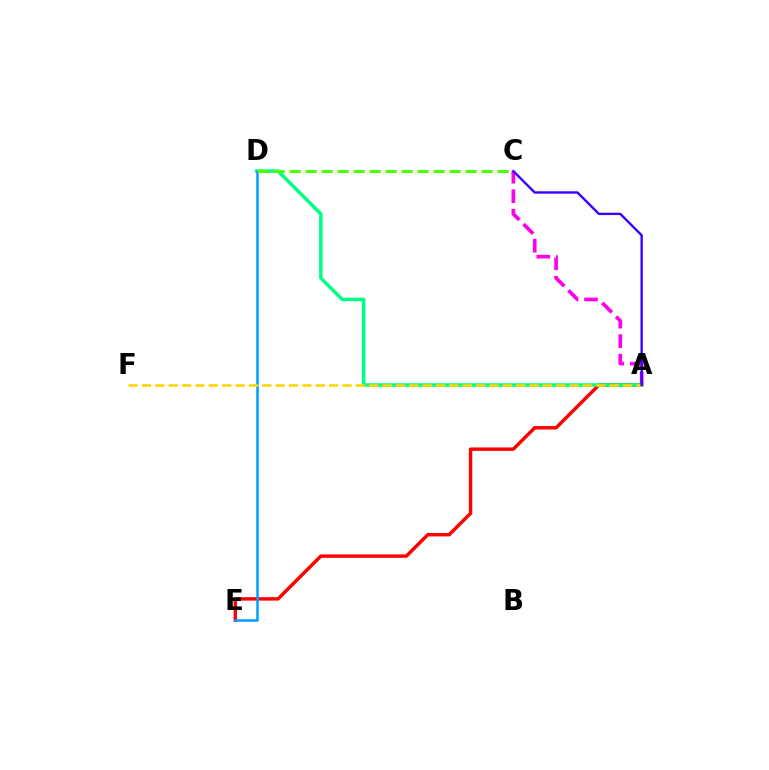{('A', 'E'): [{'color': '#ff0000', 'line_style': 'solid', 'thickness': 2.48}], ('A', 'C'): [{'color': '#ff00ed', 'line_style': 'dashed', 'thickness': 2.65}, {'color': '#3700ff', 'line_style': 'solid', 'thickness': 1.7}], ('A', 'D'): [{'color': '#00ff86', 'line_style': 'solid', 'thickness': 2.53}], ('D', 'E'): [{'color': '#009eff', 'line_style': 'solid', 'thickness': 1.81}], ('C', 'D'): [{'color': '#4fff00', 'line_style': 'dashed', 'thickness': 2.17}], ('A', 'F'): [{'color': '#ffd500', 'line_style': 'dashed', 'thickness': 1.82}]}